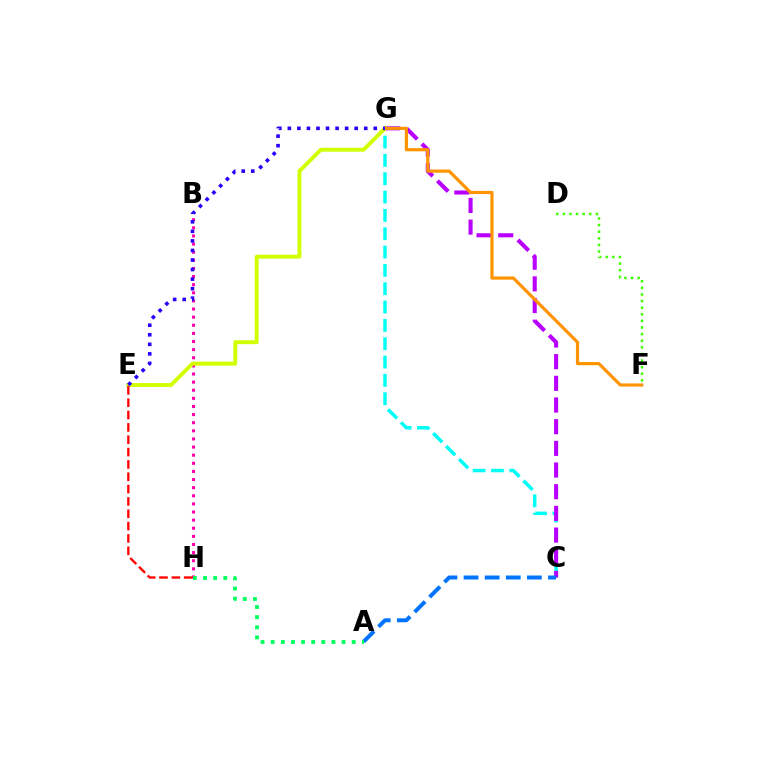{('C', 'G'): [{'color': '#00fff6', 'line_style': 'dashed', 'thickness': 2.49}, {'color': '#b900ff', 'line_style': 'dashed', 'thickness': 2.94}], ('B', 'H'): [{'color': '#ff00ac', 'line_style': 'dotted', 'thickness': 2.21}], ('E', 'G'): [{'color': '#d1ff00', 'line_style': 'solid', 'thickness': 2.8}, {'color': '#2500ff', 'line_style': 'dotted', 'thickness': 2.59}], ('D', 'F'): [{'color': '#3dff00', 'line_style': 'dotted', 'thickness': 1.8}], ('F', 'G'): [{'color': '#ff9400', 'line_style': 'solid', 'thickness': 2.29}], ('A', 'C'): [{'color': '#0074ff', 'line_style': 'dashed', 'thickness': 2.87}], ('E', 'H'): [{'color': '#ff0000', 'line_style': 'dashed', 'thickness': 1.68}], ('A', 'H'): [{'color': '#00ff5c', 'line_style': 'dotted', 'thickness': 2.75}]}